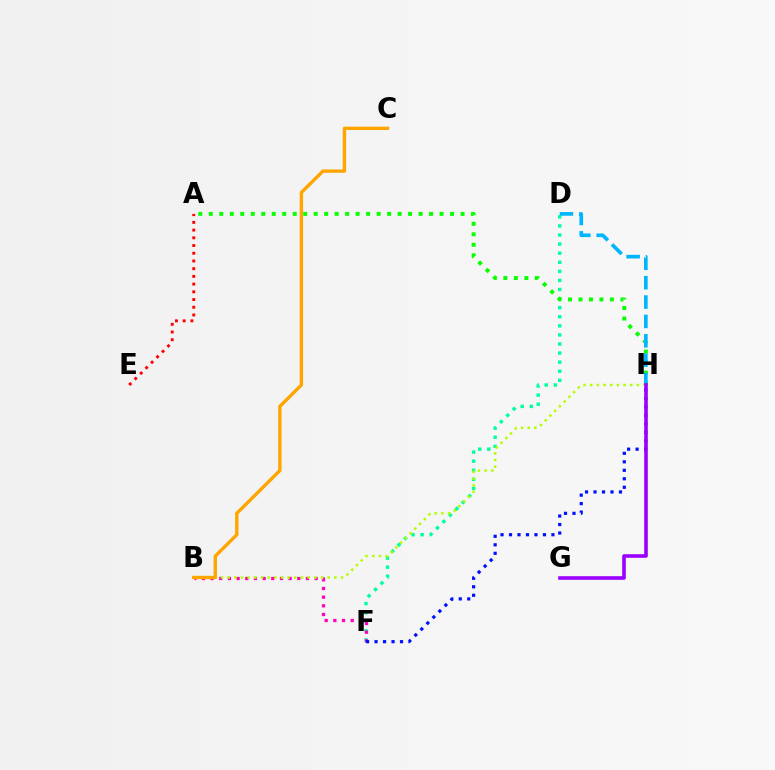{('D', 'F'): [{'color': '#00ff9d', 'line_style': 'dotted', 'thickness': 2.47}], ('B', 'F'): [{'color': '#ff00bd', 'line_style': 'dotted', 'thickness': 2.36}], ('B', 'H'): [{'color': '#b3ff00', 'line_style': 'dotted', 'thickness': 1.81}], ('A', 'E'): [{'color': '#ff0000', 'line_style': 'dotted', 'thickness': 2.1}], ('B', 'C'): [{'color': '#ffa500', 'line_style': 'solid', 'thickness': 2.43}], ('A', 'H'): [{'color': '#08ff00', 'line_style': 'dotted', 'thickness': 2.85}], ('D', 'H'): [{'color': '#00b5ff', 'line_style': 'dashed', 'thickness': 2.63}], ('F', 'H'): [{'color': '#0010ff', 'line_style': 'dotted', 'thickness': 2.31}], ('G', 'H'): [{'color': '#9b00ff', 'line_style': 'solid', 'thickness': 2.6}]}